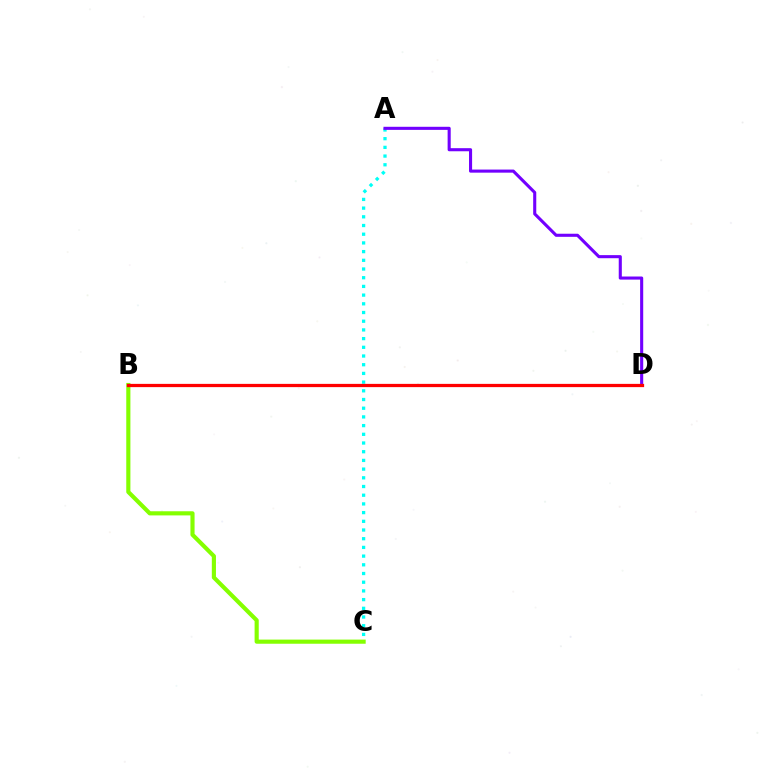{('A', 'C'): [{'color': '#00fff6', 'line_style': 'dotted', 'thickness': 2.36}], ('B', 'C'): [{'color': '#84ff00', 'line_style': 'solid', 'thickness': 2.98}], ('A', 'D'): [{'color': '#7200ff', 'line_style': 'solid', 'thickness': 2.22}], ('B', 'D'): [{'color': '#ff0000', 'line_style': 'solid', 'thickness': 2.34}]}